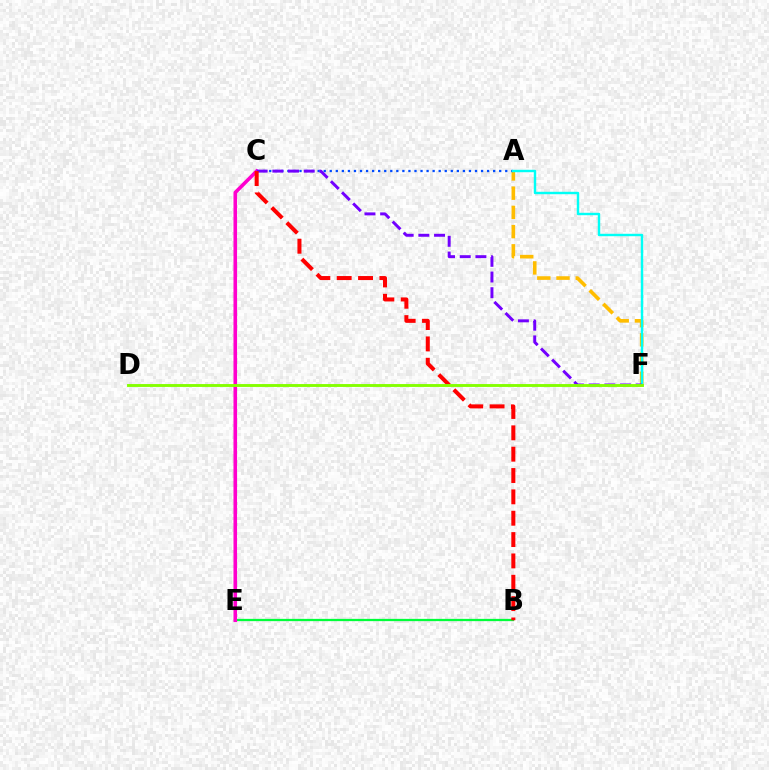{('B', 'E'): [{'color': '#00ff39', 'line_style': 'solid', 'thickness': 1.64}], ('A', 'F'): [{'color': '#ffbd00', 'line_style': 'dashed', 'thickness': 2.61}, {'color': '#00fff6', 'line_style': 'solid', 'thickness': 1.75}], ('A', 'C'): [{'color': '#004bff', 'line_style': 'dotted', 'thickness': 1.64}], ('C', 'E'): [{'color': '#ff00cf', 'line_style': 'solid', 'thickness': 2.59}], ('C', 'F'): [{'color': '#7200ff', 'line_style': 'dashed', 'thickness': 2.13}], ('B', 'C'): [{'color': '#ff0000', 'line_style': 'dashed', 'thickness': 2.9}], ('D', 'F'): [{'color': '#84ff00', 'line_style': 'solid', 'thickness': 2.07}]}